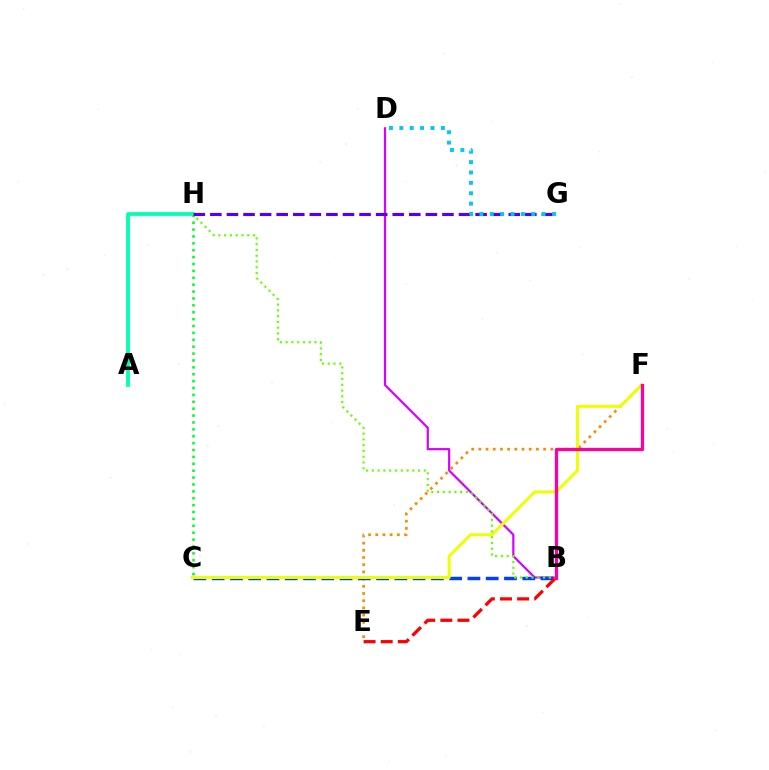{('B', 'D'): [{'color': '#d600ff', 'line_style': 'solid', 'thickness': 1.58}], ('E', 'F'): [{'color': '#ff8800', 'line_style': 'dotted', 'thickness': 1.95}], ('B', 'C'): [{'color': '#003fff', 'line_style': 'dashed', 'thickness': 2.48}], ('C', 'F'): [{'color': '#eeff00', 'line_style': 'solid', 'thickness': 2.14}], ('A', 'H'): [{'color': '#00ffaf', 'line_style': 'solid', 'thickness': 2.7}], ('C', 'H'): [{'color': '#00ff27', 'line_style': 'dotted', 'thickness': 1.87}], ('B', 'E'): [{'color': '#ff0000', 'line_style': 'dashed', 'thickness': 2.33}], ('B', 'H'): [{'color': '#66ff00', 'line_style': 'dotted', 'thickness': 1.57}], ('G', 'H'): [{'color': '#4f00ff', 'line_style': 'dashed', 'thickness': 2.25}], ('B', 'F'): [{'color': '#ff00a0', 'line_style': 'solid', 'thickness': 2.35}], ('D', 'G'): [{'color': '#00c7ff', 'line_style': 'dotted', 'thickness': 2.82}]}